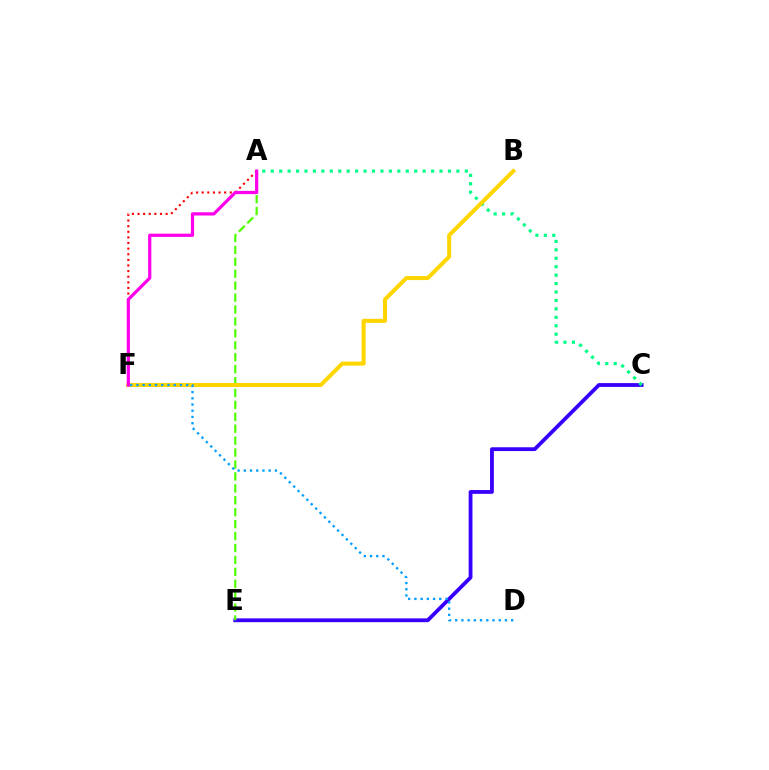{('C', 'E'): [{'color': '#3700ff', 'line_style': 'solid', 'thickness': 2.74}], ('A', 'F'): [{'color': '#ff0000', 'line_style': 'dotted', 'thickness': 1.53}, {'color': '#ff00ed', 'line_style': 'solid', 'thickness': 2.32}], ('A', 'C'): [{'color': '#00ff86', 'line_style': 'dotted', 'thickness': 2.29}], ('A', 'E'): [{'color': '#4fff00', 'line_style': 'dashed', 'thickness': 1.62}], ('B', 'F'): [{'color': '#ffd500', 'line_style': 'solid', 'thickness': 2.9}], ('D', 'F'): [{'color': '#009eff', 'line_style': 'dotted', 'thickness': 1.69}]}